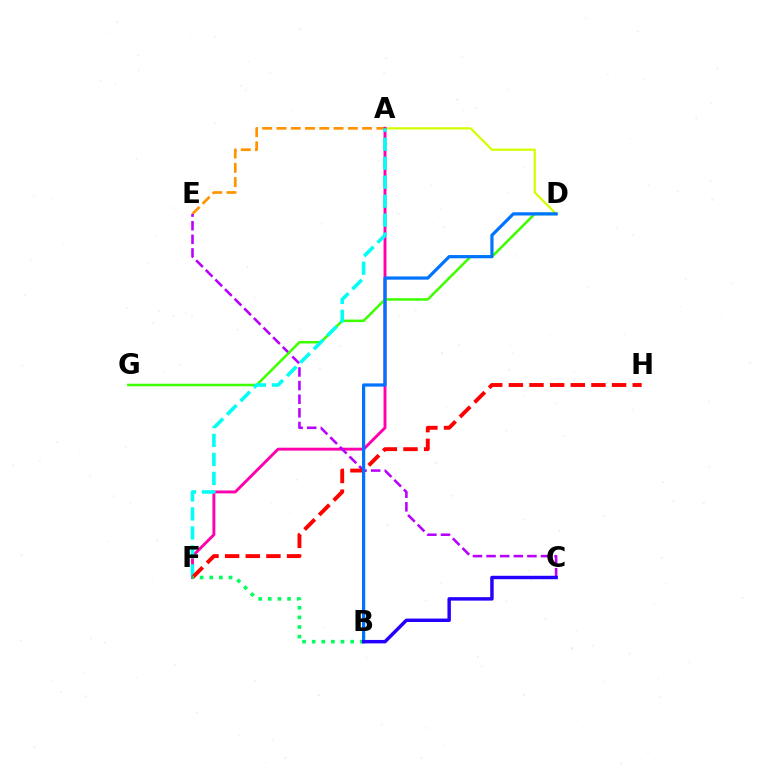{('A', 'D'): [{'color': '#d1ff00', 'line_style': 'solid', 'thickness': 1.61}], ('A', 'E'): [{'color': '#ff9400', 'line_style': 'dashed', 'thickness': 1.94}], ('A', 'F'): [{'color': '#ff00ac', 'line_style': 'solid', 'thickness': 2.09}, {'color': '#00fff6', 'line_style': 'dashed', 'thickness': 2.58}], ('C', 'E'): [{'color': '#b900ff', 'line_style': 'dashed', 'thickness': 1.85}], ('D', 'G'): [{'color': '#3dff00', 'line_style': 'solid', 'thickness': 1.82}], ('F', 'H'): [{'color': '#ff0000', 'line_style': 'dashed', 'thickness': 2.8}], ('B', 'D'): [{'color': '#0074ff', 'line_style': 'solid', 'thickness': 2.31}], ('B', 'F'): [{'color': '#00ff5c', 'line_style': 'dotted', 'thickness': 2.62}], ('B', 'C'): [{'color': '#2500ff', 'line_style': 'solid', 'thickness': 2.48}]}